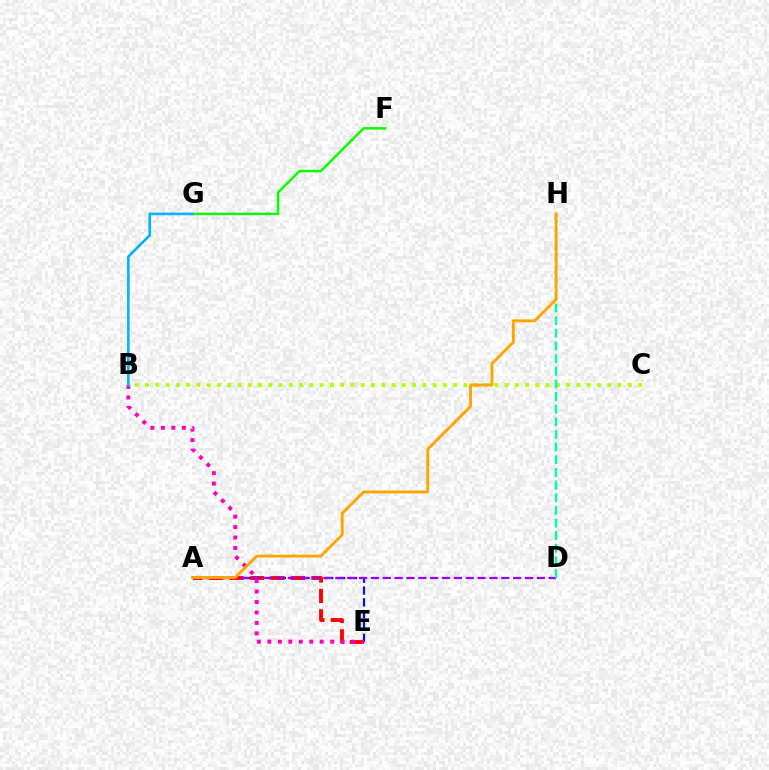{('A', 'E'): [{'color': '#0010ff', 'line_style': 'dashed', 'thickness': 1.61}, {'color': '#ff0000', 'line_style': 'dashed', 'thickness': 2.78}], ('F', 'G'): [{'color': '#08ff00', 'line_style': 'solid', 'thickness': 1.8}], ('B', 'C'): [{'color': '#b3ff00', 'line_style': 'dotted', 'thickness': 2.79}], ('B', 'E'): [{'color': '#ff00bd', 'line_style': 'dotted', 'thickness': 2.85}], ('A', 'D'): [{'color': '#9b00ff', 'line_style': 'dashed', 'thickness': 1.61}], ('D', 'H'): [{'color': '#00ff9d', 'line_style': 'dashed', 'thickness': 1.72}], ('A', 'H'): [{'color': '#ffa500', 'line_style': 'solid', 'thickness': 2.07}], ('B', 'G'): [{'color': '#00b5ff', 'line_style': 'solid', 'thickness': 1.89}]}